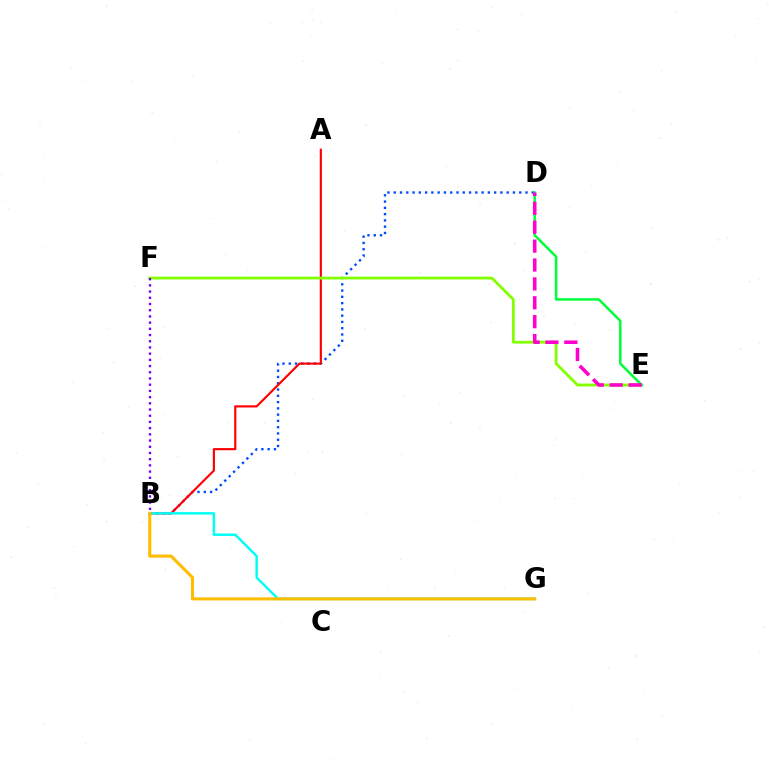{('B', 'D'): [{'color': '#004bff', 'line_style': 'dotted', 'thickness': 1.7}], ('A', 'B'): [{'color': '#ff0000', 'line_style': 'solid', 'thickness': 1.55}], ('E', 'F'): [{'color': '#84ff00', 'line_style': 'solid', 'thickness': 2.02}], ('B', 'G'): [{'color': '#00fff6', 'line_style': 'solid', 'thickness': 1.76}, {'color': '#ffbd00', 'line_style': 'solid', 'thickness': 2.22}], ('D', 'E'): [{'color': '#00ff39', 'line_style': 'solid', 'thickness': 1.8}, {'color': '#ff00cf', 'line_style': 'dashed', 'thickness': 2.57}], ('B', 'F'): [{'color': '#7200ff', 'line_style': 'dotted', 'thickness': 1.69}]}